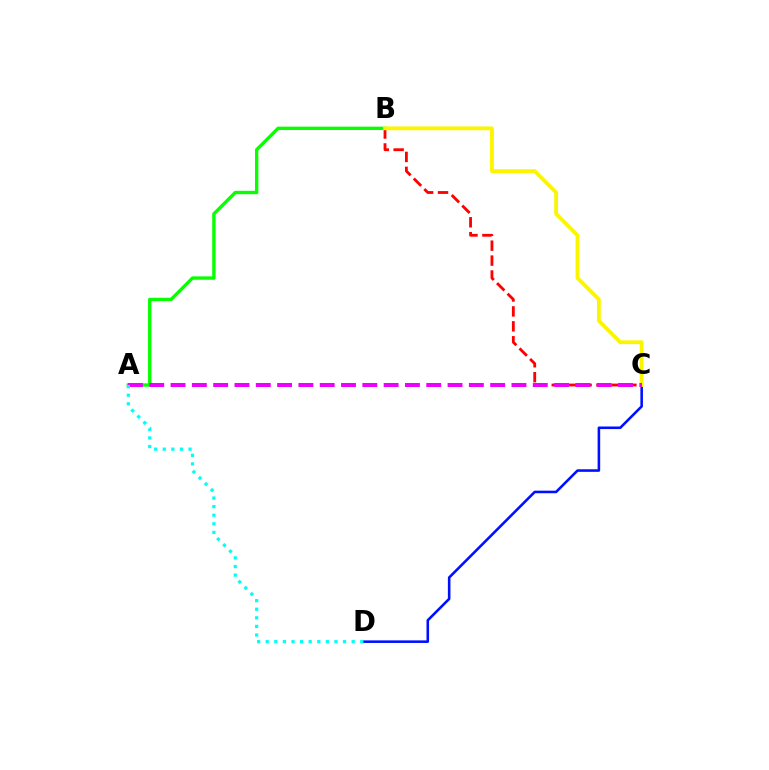{('C', 'D'): [{'color': '#0010ff', 'line_style': 'solid', 'thickness': 1.86}], ('A', 'B'): [{'color': '#08ff00', 'line_style': 'solid', 'thickness': 2.42}], ('B', 'C'): [{'color': '#ff0000', 'line_style': 'dashed', 'thickness': 2.03}, {'color': '#fcf500', 'line_style': 'solid', 'thickness': 2.74}], ('A', 'C'): [{'color': '#ee00ff', 'line_style': 'dashed', 'thickness': 2.89}], ('A', 'D'): [{'color': '#00fff6', 'line_style': 'dotted', 'thickness': 2.34}]}